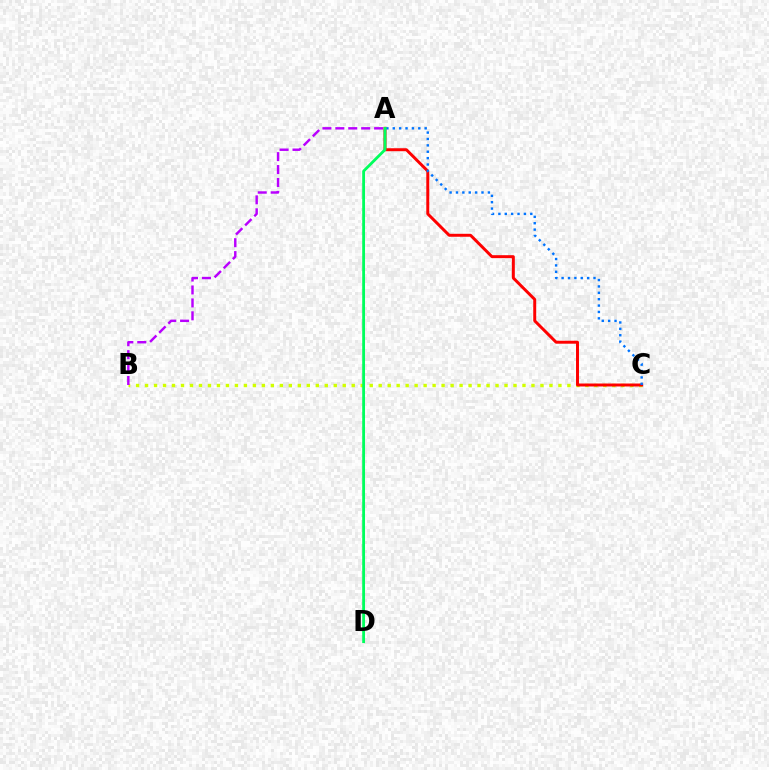{('B', 'C'): [{'color': '#d1ff00', 'line_style': 'dotted', 'thickness': 2.44}], ('A', 'C'): [{'color': '#ff0000', 'line_style': 'solid', 'thickness': 2.13}, {'color': '#0074ff', 'line_style': 'dotted', 'thickness': 1.73}], ('A', 'B'): [{'color': '#b900ff', 'line_style': 'dashed', 'thickness': 1.76}], ('A', 'D'): [{'color': '#00ff5c', 'line_style': 'solid', 'thickness': 2.02}]}